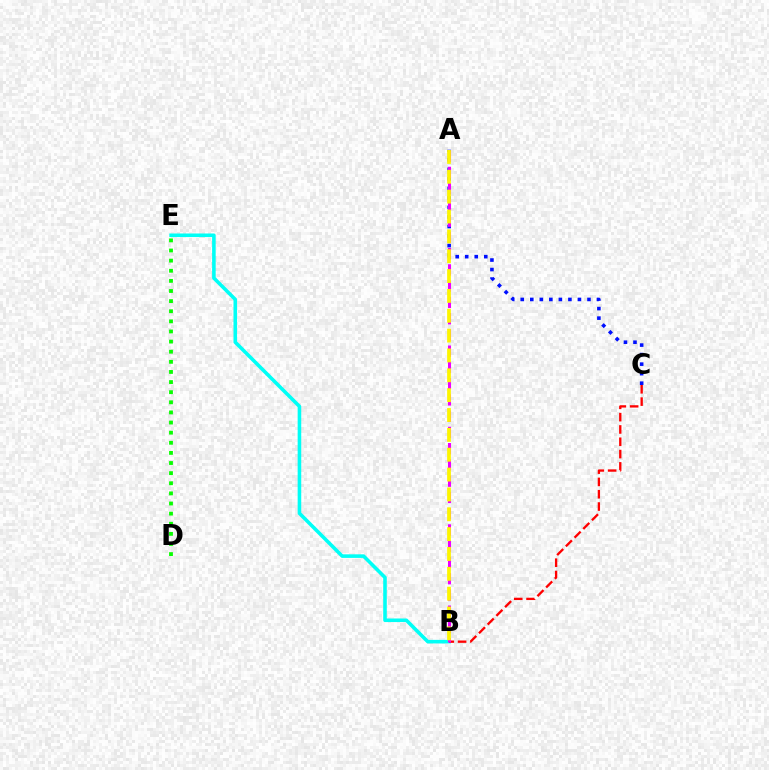{('D', 'E'): [{'color': '#08ff00', 'line_style': 'dotted', 'thickness': 2.75}], ('B', 'E'): [{'color': '#00fff6', 'line_style': 'solid', 'thickness': 2.58}], ('B', 'C'): [{'color': '#ff0000', 'line_style': 'dashed', 'thickness': 1.67}], ('A', 'C'): [{'color': '#0010ff', 'line_style': 'dotted', 'thickness': 2.59}], ('A', 'B'): [{'color': '#ee00ff', 'line_style': 'dashed', 'thickness': 2.21}, {'color': '#fcf500', 'line_style': 'dashed', 'thickness': 2.7}]}